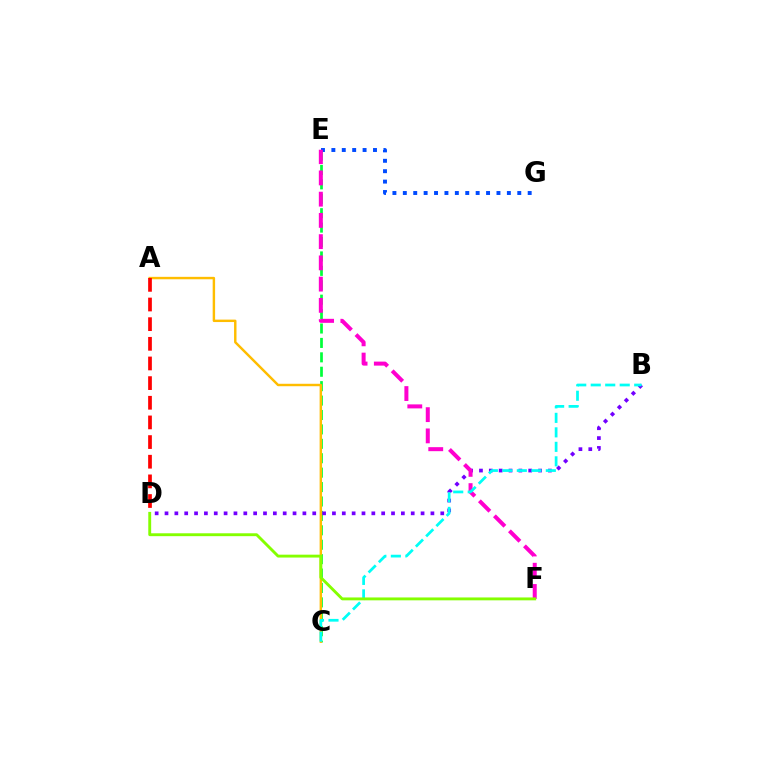{('C', 'E'): [{'color': '#00ff39', 'line_style': 'dashed', 'thickness': 1.96}], ('B', 'D'): [{'color': '#7200ff', 'line_style': 'dotted', 'thickness': 2.68}], ('E', 'G'): [{'color': '#004bff', 'line_style': 'dotted', 'thickness': 2.83}], ('E', 'F'): [{'color': '#ff00cf', 'line_style': 'dashed', 'thickness': 2.89}], ('A', 'C'): [{'color': '#ffbd00', 'line_style': 'solid', 'thickness': 1.75}], ('B', 'C'): [{'color': '#00fff6', 'line_style': 'dashed', 'thickness': 1.97}], ('A', 'D'): [{'color': '#ff0000', 'line_style': 'dashed', 'thickness': 2.67}], ('D', 'F'): [{'color': '#84ff00', 'line_style': 'solid', 'thickness': 2.07}]}